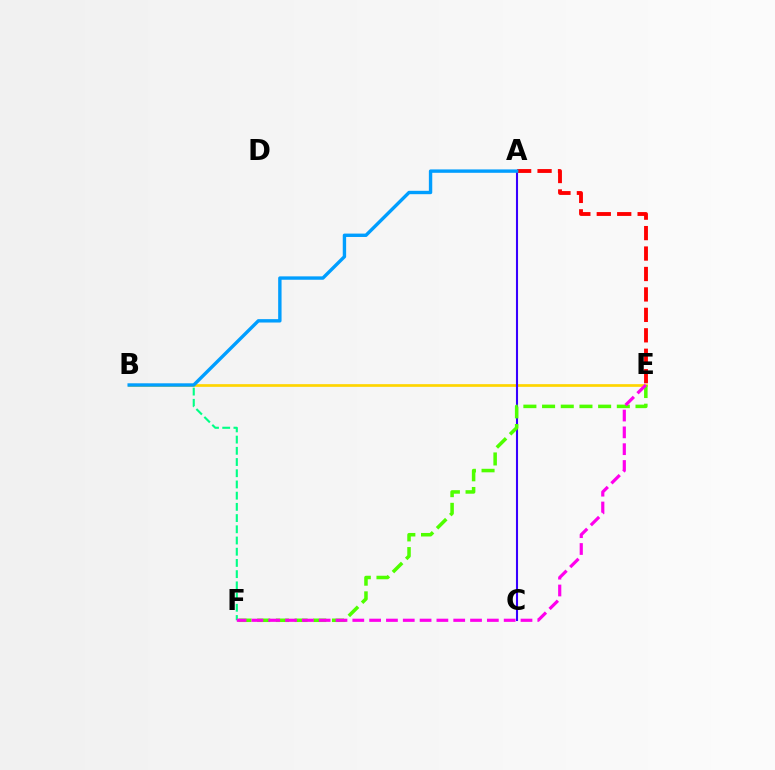{('B', 'F'): [{'color': '#00ff86', 'line_style': 'dashed', 'thickness': 1.52}], ('B', 'E'): [{'color': '#ffd500', 'line_style': 'solid', 'thickness': 1.94}], ('A', 'C'): [{'color': '#3700ff', 'line_style': 'solid', 'thickness': 1.5}], ('A', 'E'): [{'color': '#ff0000', 'line_style': 'dashed', 'thickness': 2.78}], ('E', 'F'): [{'color': '#4fff00', 'line_style': 'dashed', 'thickness': 2.54}, {'color': '#ff00ed', 'line_style': 'dashed', 'thickness': 2.28}], ('A', 'B'): [{'color': '#009eff', 'line_style': 'solid', 'thickness': 2.44}]}